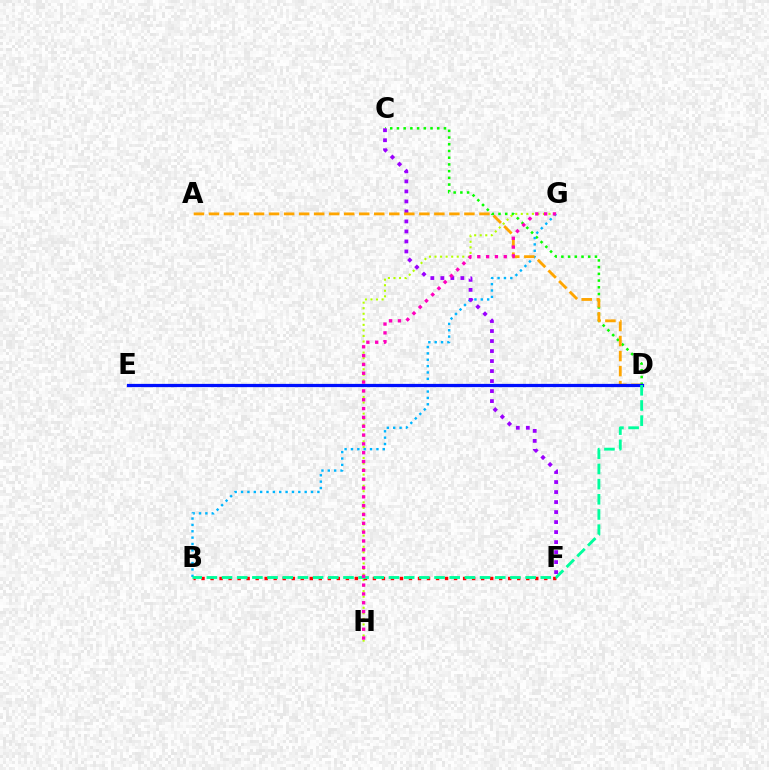{('C', 'D'): [{'color': '#08ff00', 'line_style': 'dotted', 'thickness': 1.82}], ('G', 'H'): [{'color': '#b3ff00', 'line_style': 'dotted', 'thickness': 1.51}, {'color': '#ff00bd', 'line_style': 'dotted', 'thickness': 2.4}], ('B', 'G'): [{'color': '#00b5ff', 'line_style': 'dotted', 'thickness': 1.73}], ('C', 'F'): [{'color': '#9b00ff', 'line_style': 'dotted', 'thickness': 2.72}], ('A', 'D'): [{'color': '#ffa500', 'line_style': 'dashed', 'thickness': 2.04}], ('D', 'E'): [{'color': '#0010ff', 'line_style': 'solid', 'thickness': 2.33}], ('B', 'F'): [{'color': '#ff0000', 'line_style': 'dotted', 'thickness': 2.45}], ('B', 'D'): [{'color': '#00ff9d', 'line_style': 'dashed', 'thickness': 2.06}]}